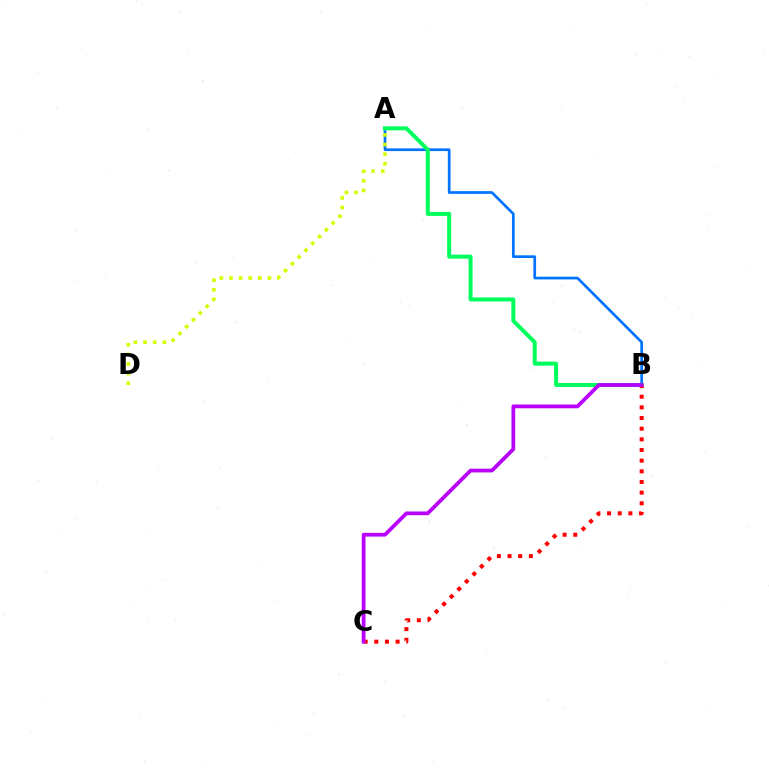{('A', 'B'): [{'color': '#0074ff', 'line_style': 'solid', 'thickness': 1.95}, {'color': '#00ff5c', 'line_style': 'solid', 'thickness': 2.88}], ('A', 'D'): [{'color': '#d1ff00', 'line_style': 'dotted', 'thickness': 2.61}], ('B', 'C'): [{'color': '#ff0000', 'line_style': 'dotted', 'thickness': 2.9}, {'color': '#b900ff', 'line_style': 'solid', 'thickness': 2.7}]}